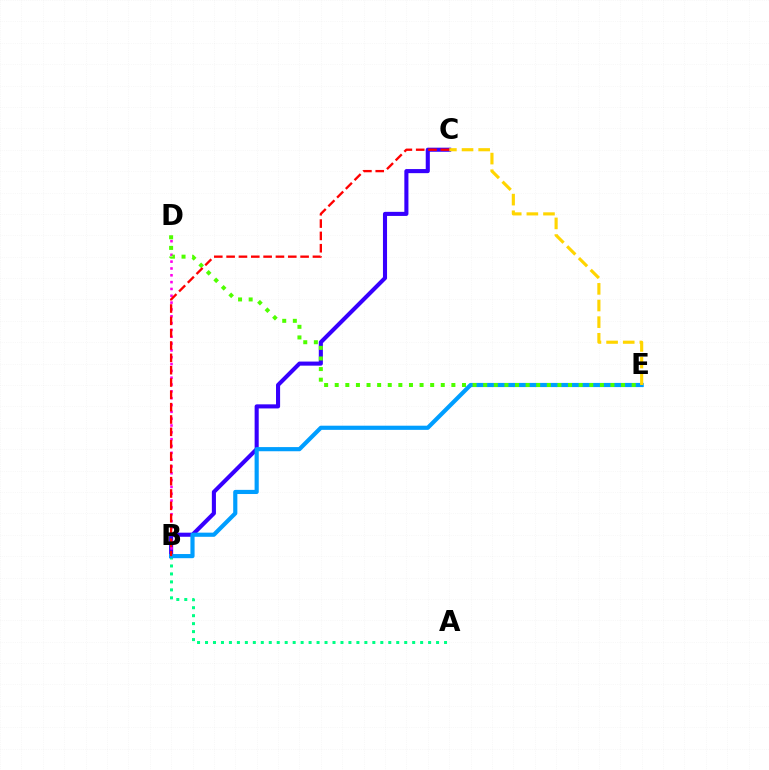{('B', 'C'): [{'color': '#3700ff', 'line_style': 'solid', 'thickness': 2.94}, {'color': '#ff0000', 'line_style': 'dashed', 'thickness': 1.68}], ('A', 'B'): [{'color': '#00ff86', 'line_style': 'dotted', 'thickness': 2.16}], ('B', 'D'): [{'color': '#ff00ed', 'line_style': 'dotted', 'thickness': 1.85}], ('B', 'E'): [{'color': '#009eff', 'line_style': 'solid', 'thickness': 2.99}], ('D', 'E'): [{'color': '#4fff00', 'line_style': 'dotted', 'thickness': 2.88}], ('C', 'E'): [{'color': '#ffd500', 'line_style': 'dashed', 'thickness': 2.26}]}